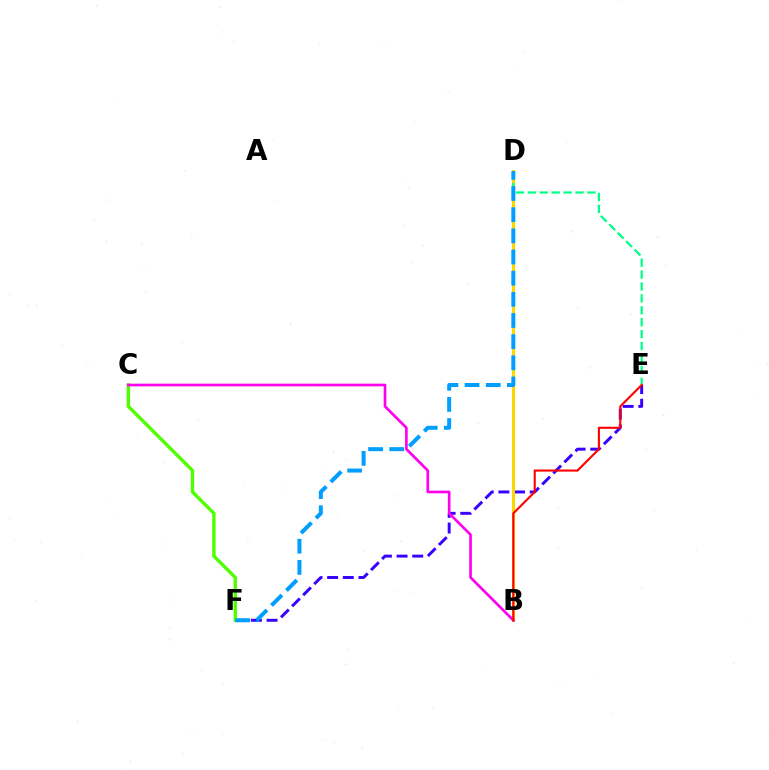{('E', 'F'): [{'color': '#3700ff', 'line_style': 'dashed', 'thickness': 2.13}], ('C', 'F'): [{'color': '#4fff00', 'line_style': 'solid', 'thickness': 2.44}], ('B', 'D'): [{'color': '#ffd500', 'line_style': 'solid', 'thickness': 2.19}], ('B', 'C'): [{'color': '#ff00ed', 'line_style': 'solid', 'thickness': 1.91}], ('D', 'E'): [{'color': '#00ff86', 'line_style': 'dashed', 'thickness': 1.62}], ('D', 'F'): [{'color': '#009eff', 'line_style': 'dashed', 'thickness': 2.87}], ('B', 'E'): [{'color': '#ff0000', 'line_style': 'solid', 'thickness': 1.52}]}